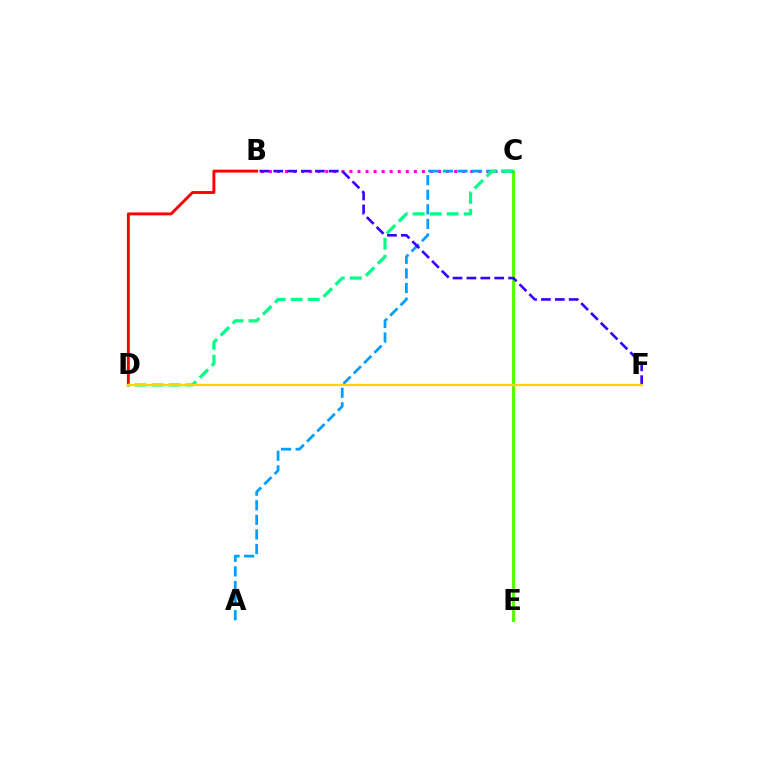{('C', 'E'): [{'color': '#4fff00', 'line_style': 'solid', 'thickness': 2.1}], ('B', 'C'): [{'color': '#ff00ed', 'line_style': 'dotted', 'thickness': 2.19}], ('B', 'D'): [{'color': '#ff0000', 'line_style': 'solid', 'thickness': 2.09}], ('A', 'C'): [{'color': '#009eff', 'line_style': 'dashed', 'thickness': 1.98}], ('B', 'F'): [{'color': '#3700ff', 'line_style': 'dashed', 'thickness': 1.89}], ('C', 'D'): [{'color': '#00ff86', 'line_style': 'dashed', 'thickness': 2.31}], ('D', 'F'): [{'color': '#ffd500', 'line_style': 'solid', 'thickness': 1.61}]}